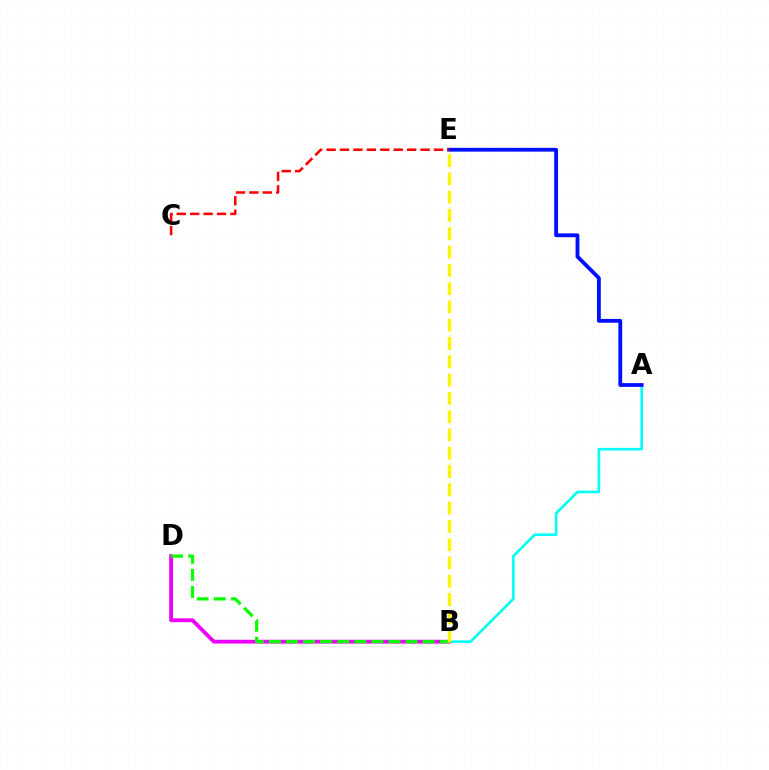{('A', 'B'): [{'color': '#00fff6', 'line_style': 'solid', 'thickness': 1.87}], ('B', 'D'): [{'color': '#ee00ff', 'line_style': 'solid', 'thickness': 2.74}, {'color': '#08ff00', 'line_style': 'dashed', 'thickness': 2.32}], ('B', 'E'): [{'color': '#fcf500', 'line_style': 'dashed', 'thickness': 2.48}], ('A', 'E'): [{'color': '#0010ff', 'line_style': 'solid', 'thickness': 2.75}], ('C', 'E'): [{'color': '#ff0000', 'line_style': 'dashed', 'thickness': 1.82}]}